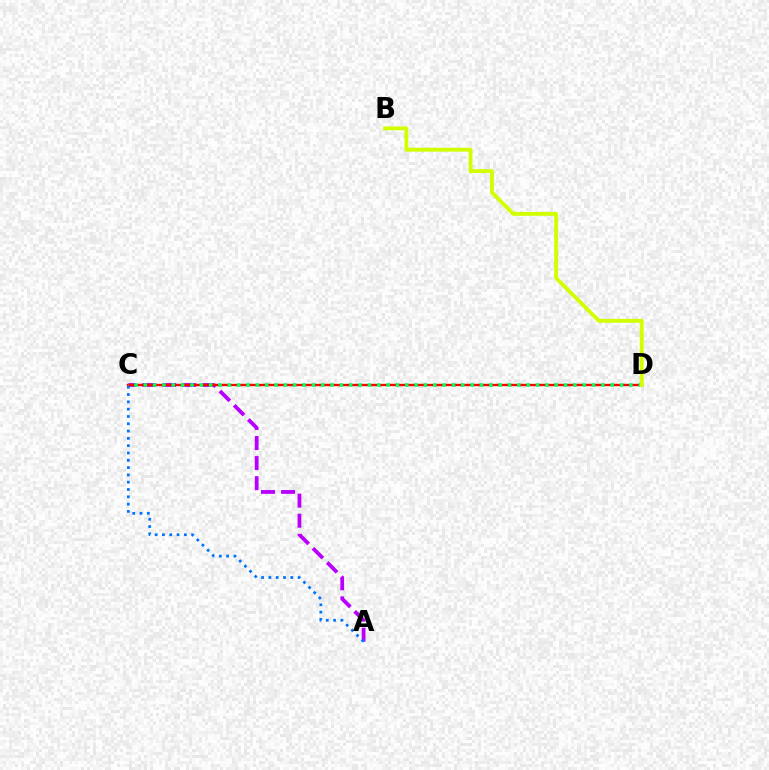{('A', 'C'): [{'color': '#b900ff', 'line_style': 'dashed', 'thickness': 2.73}, {'color': '#0074ff', 'line_style': 'dotted', 'thickness': 1.98}], ('C', 'D'): [{'color': '#ff0000', 'line_style': 'solid', 'thickness': 1.7}, {'color': '#00ff5c', 'line_style': 'dotted', 'thickness': 2.54}], ('B', 'D'): [{'color': '#d1ff00', 'line_style': 'solid', 'thickness': 2.77}]}